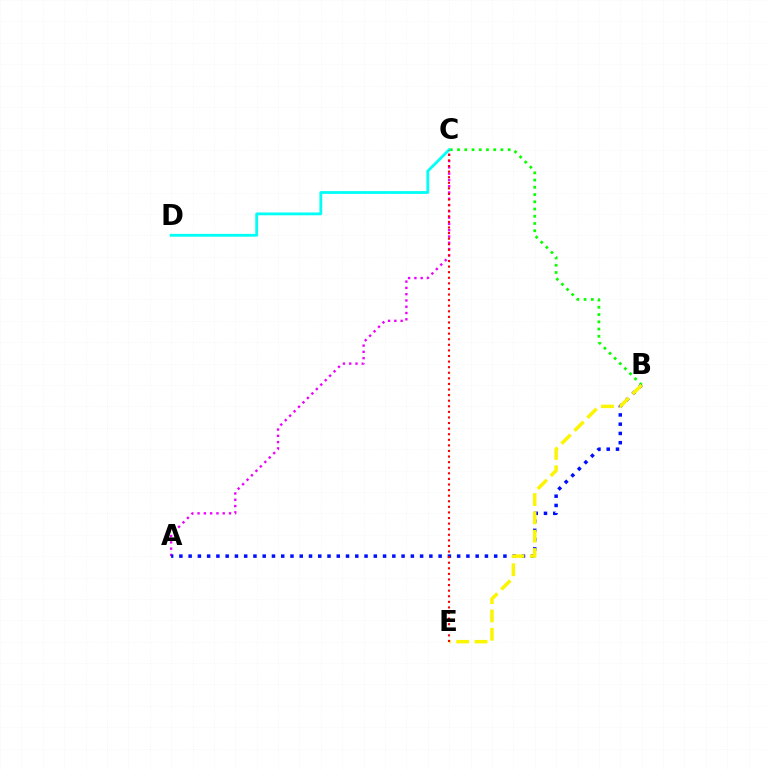{('A', 'C'): [{'color': '#ee00ff', 'line_style': 'dotted', 'thickness': 1.71}], ('B', 'C'): [{'color': '#08ff00', 'line_style': 'dotted', 'thickness': 1.97}], ('C', 'D'): [{'color': '#00fff6', 'line_style': 'solid', 'thickness': 2.02}], ('A', 'B'): [{'color': '#0010ff', 'line_style': 'dotted', 'thickness': 2.52}], ('B', 'E'): [{'color': '#fcf500', 'line_style': 'dashed', 'thickness': 2.49}], ('C', 'E'): [{'color': '#ff0000', 'line_style': 'dotted', 'thickness': 1.52}]}